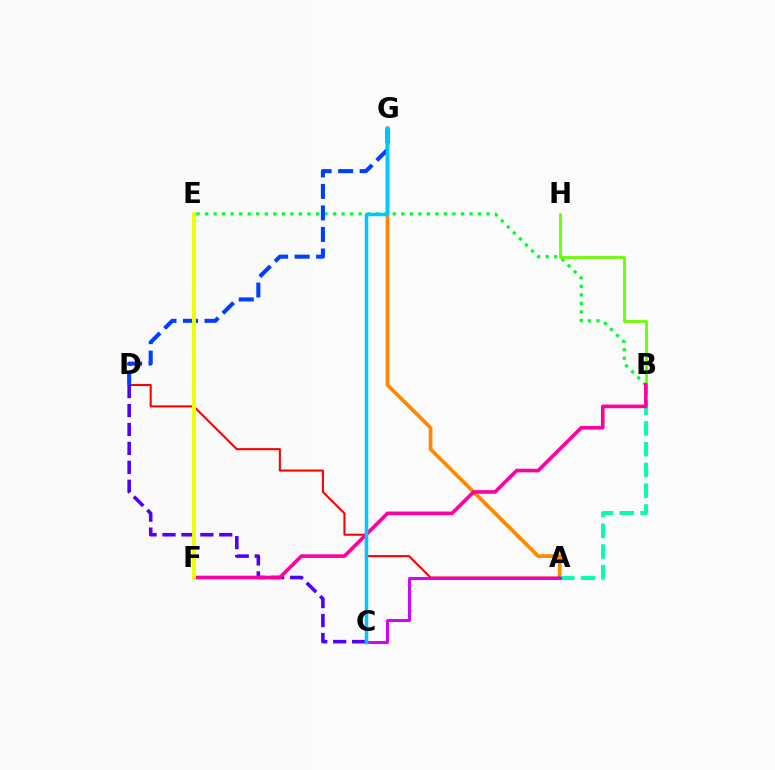{('A', 'G'): [{'color': '#ff8800', 'line_style': 'solid', 'thickness': 2.67}], ('A', 'B'): [{'color': '#00ffaf', 'line_style': 'dashed', 'thickness': 2.82}], ('B', 'E'): [{'color': '#00ff27', 'line_style': 'dotted', 'thickness': 2.32}], ('B', 'H'): [{'color': '#66ff00', 'line_style': 'solid', 'thickness': 1.98}], ('A', 'D'): [{'color': '#ff0000', 'line_style': 'solid', 'thickness': 1.51}], ('D', 'G'): [{'color': '#003fff', 'line_style': 'dashed', 'thickness': 2.92}], ('C', 'D'): [{'color': '#4f00ff', 'line_style': 'dashed', 'thickness': 2.57}], ('B', 'F'): [{'color': '#ff00a0', 'line_style': 'solid', 'thickness': 2.6}], ('E', 'F'): [{'color': '#eeff00', 'line_style': 'solid', 'thickness': 2.78}], ('A', 'C'): [{'color': '#d600ff', 'line_style': 'solid', 'thickness': 2.13}], ('C', 'G'): [{'color': '#00c7ff', 'line_style': 'solid', 'thickness': 2.52}]}